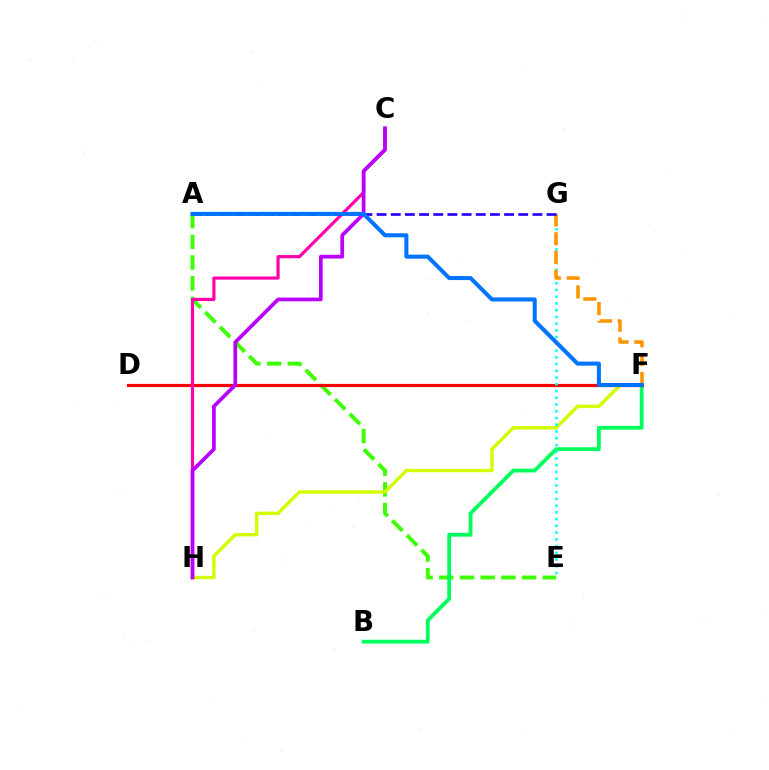{('A', 'E'): [{'color': '#3dff00', 'line_style': 'dashed', 'thickness': 2.82}], ('F', 'H'): [{'color': '#d1ff00', 'line_style': 'solid', 'thickness': 2.46}], ('B', 'F'): [{'color': '#00ff5c', 'line_style': 'solid', 'thickness': 2.75}], ('D', 'F'): [{'color': '#ff0000', 'line_style': 'solid', 'thickness': 2.3}], ('E', 'G'): [{'color': '#00fff6', 'line_style': 'dotted', 'thickness': 1.83}], ('C', 'H'): [{'color': '#ff00ac', 'line_style': 'solid', 'thickness': 2.29}, {'color': '#b900ff', 'line_style': 'solid', 'thickness': 2.68}], ('F', 'G'): [{'color': '#ff9400', 'line_style': 'dashed', 'thickness': 2.56}], ('A', 'G'): [{'color': '#2500ff', 'line_style': 'dashed', 'thickness': 1.92}], ('A', 'F'): [{'color': '#0074ff', 'line_style': 'solid', 'thickness': 2.91}]}